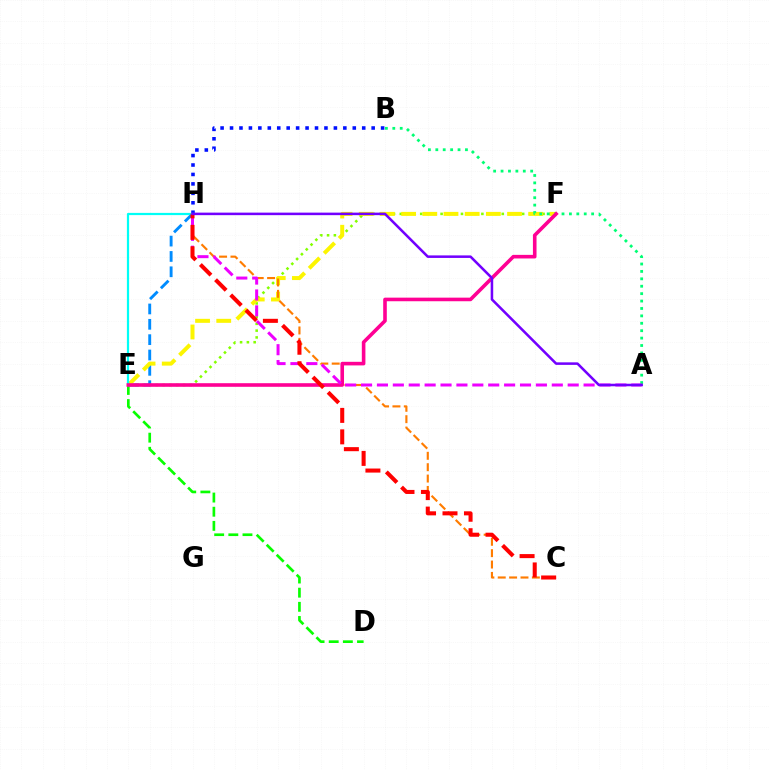{('E', 'F'): [{'color': '#84ff00', 'line_style': 'dotted', 'thickness': 1.85}, {'color': '#fcf500', 'line_style': 'dashed', 'thickness': 2.88}, {'color': '#ff0094', 'line_style': 'solid', 'thickness': 2.59}], ('D', 'E'): [{'color': '#08ff00', 'line_style': 'dashed', 'thickness': 1.92}], ('B', 'H'): [{'color': '#0010ff', 'line_style': 'dotted', 'thickness': 2.57}], ('E', 'H'): [{'color': '#008cff', 'line_style': 'dashed', 'thickness': 2.08}, {'color': '#00fff6', 'line_style': 'solid', 'thickness': 1.6}], ('C', 'H'): [{'color': '#ff7c00', 'line_style': 'dashed', 'thickness': 1.54}, {'color': '#ff0000', 'line_style': 'dashed', 'thickness': 2.92}], ('A', 'B'): [{'color': '#00ff74', 'line_style': 'dotted', 'thickness': 2.01}], ('A', 'H'): [{'color': '#ee00ff', 'line_style': 'dashed', 'thickness': 2.16}, {'color': '#7200ff', 'line_style': 'solid', 'thickness': 1.83}]}